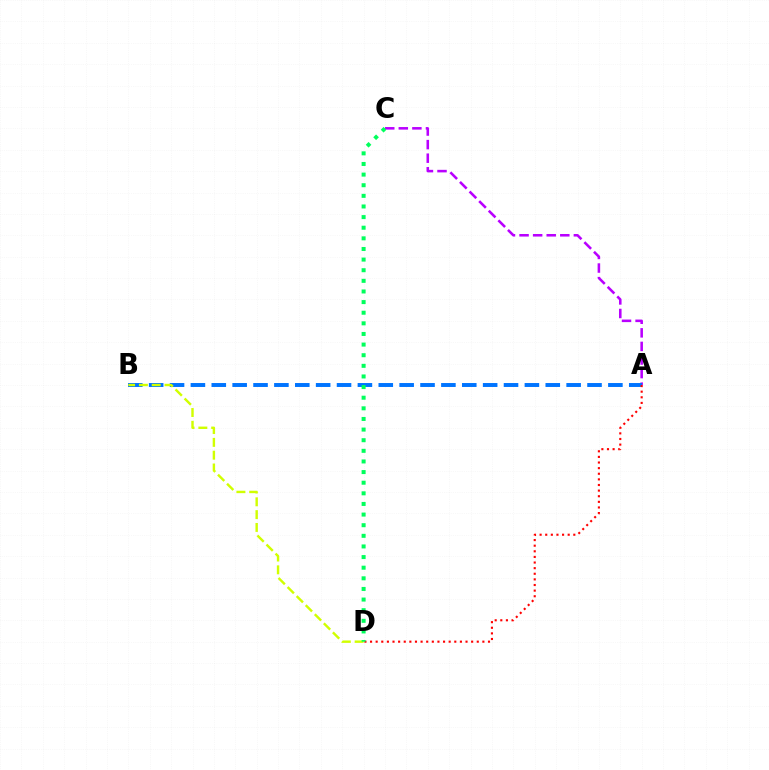{('A', 'C'): [{'color': '#b900ff', 'line_style': 'dashed', 'thickness': 1.84}], ('A', 'B'): [{'color': '#0074ff', 'line_style': 'dashed', 'thickness': 2.84}], ('A', 'D'): [{'color': '#ff0000', 'line_style': 'dotted', 'thickness': 1.53}], ('B', 'D'): [{'color': '#d1ff00', 'line_style': 'dashed', 'thickness': 1.74}], ('C', 'D'): [{'color': '#00ff5c', 'line_style': 'dotted', 'thickness': 2.89}]}